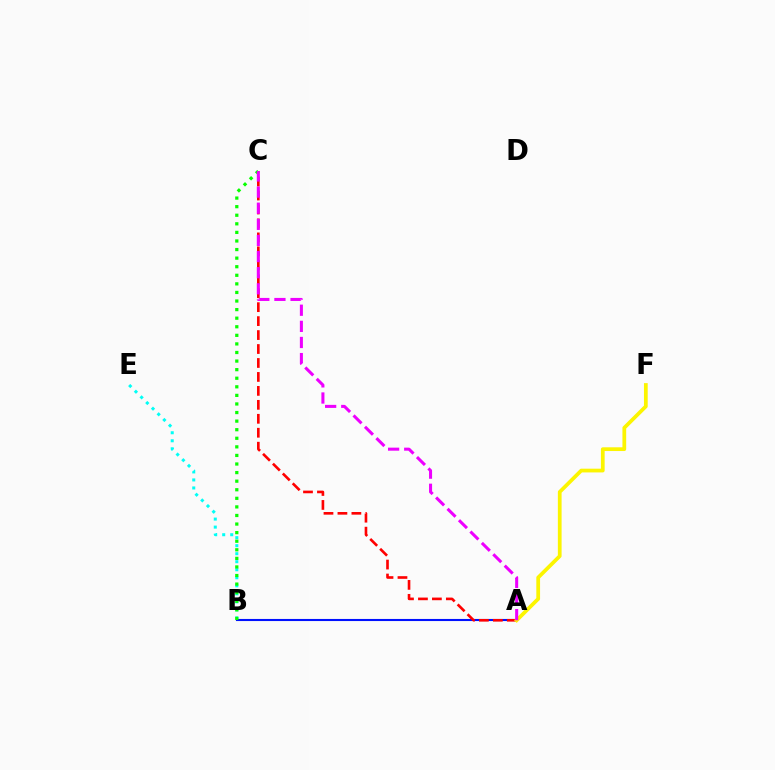{('B', 'E'): [{'color': '#00fff6', 'line_style': 'dotted', 'thickness': 2.18}], ('A', 'B'): [{'color': '#0010ff', 'line_style': 'solid', 'thickness': 1.51}], ('A', 'C'): [{'color': '#ff0000', 'line_style': 'dashed', 'thickness': 1.9}, {'color': '#ee00ff', 'line_style': 'dashed', 'thickness': 2.19}], ('A', 'F'): [{'color': '#fcf500', 'line_style': 'solid', 'thickness': 2.69}], ('B', 'C'): [{'color': '#08ff00', 'line_style': 'dotted', 'thickness': 2.33}]}